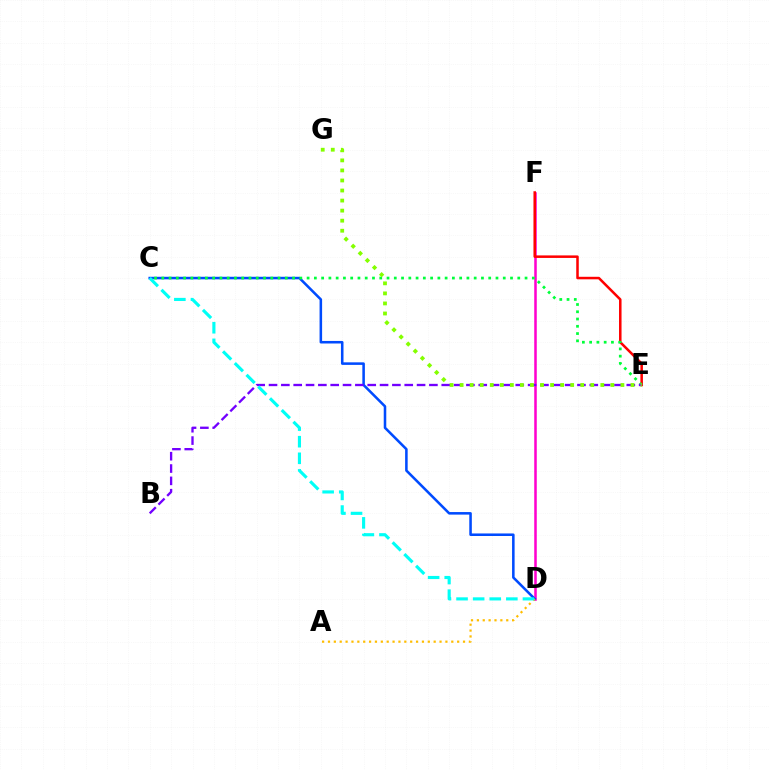{('D', 'F'): [{'color': '#ff00cf', 'line_style': 'solid', 'thickness': 1.83}], ('E', 'F'): [{'color': '#ff0000', 'line_style': 'solid', 'thickness': 1.82}], ('C', 'D'): [{'color': '#004bff', 'line_style': 'solid', 'thickness': 1.83}, {'color': '#00fff6', 'line_style': 'dashed', 'thickness': 2.26}], ('C', 'E'): [{'color': '#00ff39', 'line_style': 'dotted', 'thickness': 1.97}], ('A', 'D'): [{'color': '#ffbd00', 'line_style': 'dotted', 'thickness': 1.6}], ('B', 'E'): [{'color': '#7200ff', 'line_style': 'dashed', 'thickness': 1.68}], ('E', 'G'): [{'color': '#84ff00', 'line_style': 'dotted', 'thickness': 2.73}]}